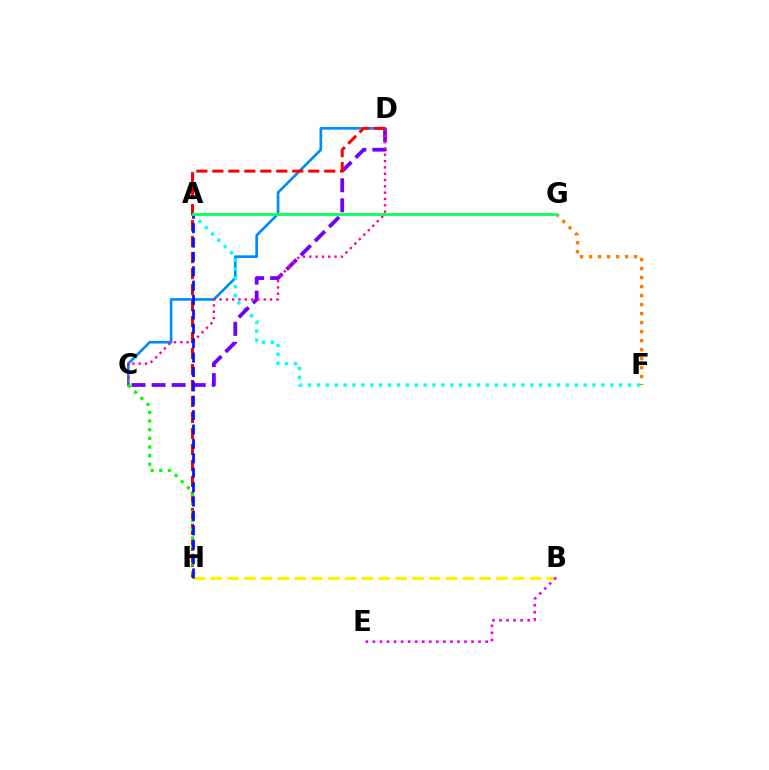{('C', 'D'): [{'color': '#008cff', 'line_style': 'solid', 'thickness': 1.93}, {'color': '#7200ff', 'line_style': 'dashed', 'thickness': 2.72}, {'color': '#ff0094', 'line_style': 'dotted', 'thickness': 1.72}], ('B', 'H'): [{'color': '#fcf500', 'line_style': 'dashed', 'thickness': 2.28}], ('A', 'F'): [{'color': '#00fff6', 'line_style': 'dotted', 'thickness': 2.42}], ('D', 'H'): [{'color': '#ff0000', 'line_style': 'dashed', 'thickness': 2.17}], ('C', 'H'): [{'color': '#08ff00', 'line_style': 'dotted', 'thickness': 2.35}], ('F', 'G'): [{'color': '#ff7c00', 'line_style': 'dotted', 'thickness': 2.45}], ('A', 'H'): [{'color': '#0010ff', 'line_style': 'dashed', 'thickness': 1.95}], ('B', 'E'): [{'color': '#ee00ff', 'line_style': 'dotted', 'thickness': 1.91}], ('A', 'G'): [{'color': '#84ff00', 'line_style': 'solid', 'thickness': 1.91}, {'color': '#00ff74', 'line_style': 'solid', 'thickness': 1.83}]}